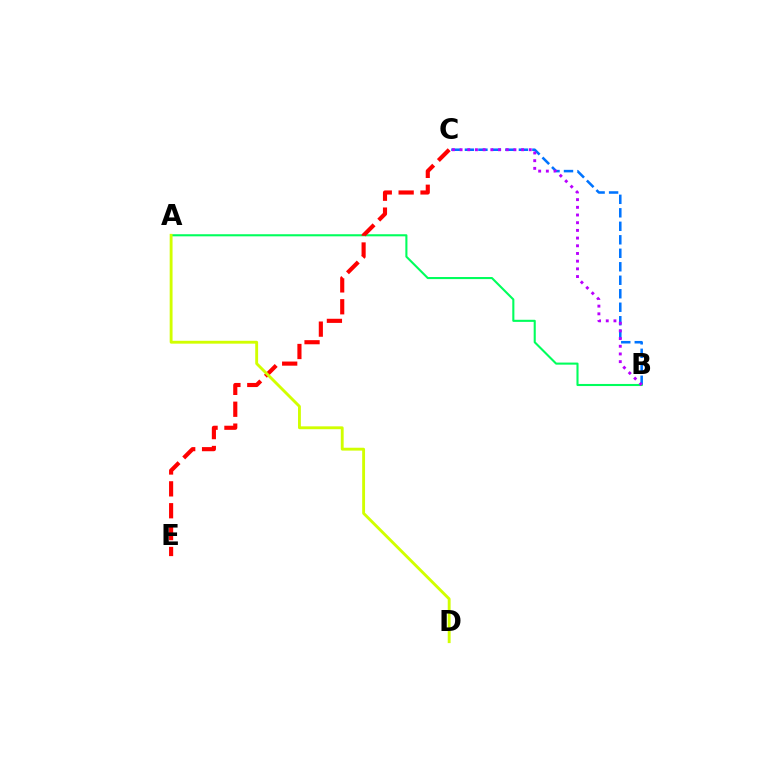{('B', 'C'): [{'color': '#0074ff', 'line_style': 'dashed', 'thickness': 1.83}, {'color': '#b900ff', 'line_style': 'dotted', 'thickness': 2.09}], ('A', 'B'): [{'color': '#00ff5c', 'line_style': 'solid', 'thickness': 1.51}], ('C', 'E'): [{'color': '#ff0000', 'line_style': 'dashed', 'thickness': 2.97}], ('A', 'D'): [{'color': '#d1ff00', 'line_style': 'solid', 'thickness': 2.07}]}